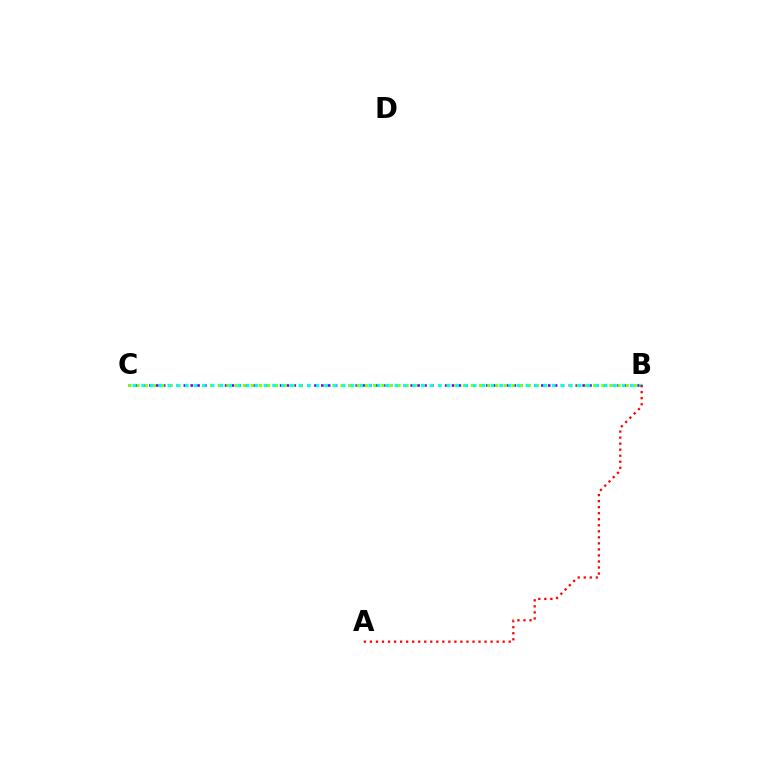{('B', 'C'): [{'color': '#7200ff', 'line_style': 'dotted', 'thickness': 1.87}, {'color': '#84ff00', 'line_style': 'dotted', 'thickness': 2.21}, {'color': '#00fff6', 'line_style': 'dotted', 'thickness': 2.37}], ('A', 'B'): [{'color': '#ff0000', 'line_style': 'dotted', 'thickness': 1.64}]}